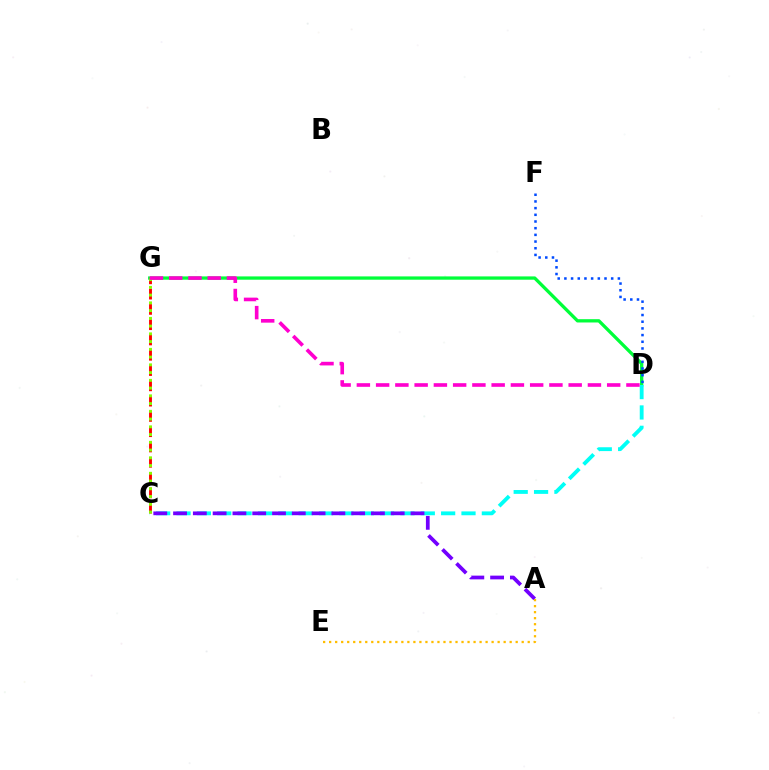{('D', 'G'): [{'color': '#00ff39', 'line_style': 'solid', 'thickness': 2.37}, {'color': '#ff00cf', 'line_style': 'dashed', 'thickness': 2.62}], ('C', 'G'): [{'color': '#ff0000', 'line_style': 'dashed', 'thickness': 2.08}, {'color': '#84ff00', 'line_style': 'dotted', 'thickness': 2.1}], ('D', 'F'): [{'color': '#004bff', 'line_style': 'dotted', 'thickness': 1.82}], ('C', 'D'): [{'color': '#00fff6', 'line_style': 'dashed', 'thickness': 2.77}], ('A', 'C'): [{'color': '#7200ff', 'line_style': 'dashed', 'thickness': 2.69}], ('A', 'E'): [{'color': '#ffbd00', 'line_style': 'dotted', 'thickness': 1.63}]}